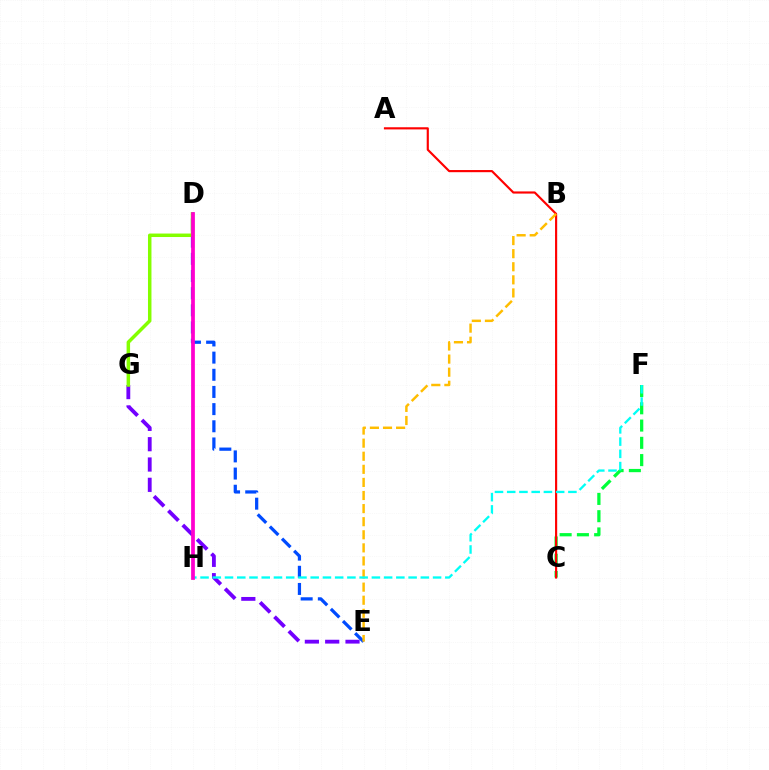{('C', 'F'): [{'color': '#00ff39', 'line_style': 'dashed', 'thickness': 2.35}], ('A', 'C'): [{'color': '#ff0000', 'line_style': 'solid', 'thickness': 1.55}], ('E', 'G'): [{'color': '#7200ff', 'line_style': 'dashed', 'thickness': 2.76}], ('D', 'E'): [{'color': '#004bff', 'line_style': 'dashed', 'thickness': 2.33}], ('D', 'G'): [{'color': '#84ff00', 'line_style': 'solid', 'thickness': 2.51}], ('B', 'E'): [{'color': '#ffbd00', 'line_style': 'dashed', 'thickness': 1.78}], ('F', 'H'): [{'color': '#00fff6', 'line_style': 'dashed', 'thickness': 1.66}], ('D', 'H'): [{'color': '#ff00cf', 'line_style': 'solid', 'thickness': 2.7}]}